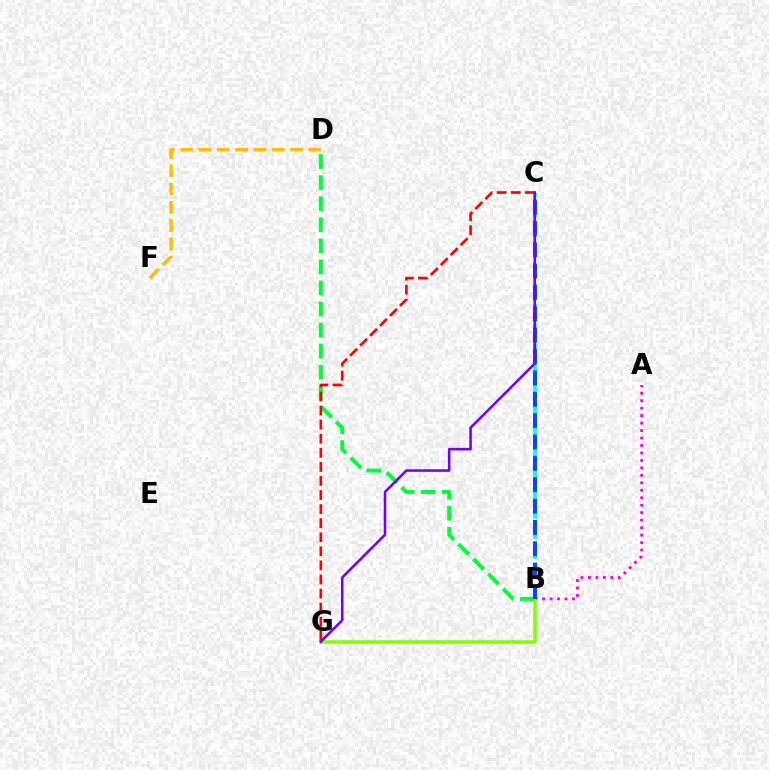{('A', 'B'): [{'color': '#ff00cf', 'line_style': 'dotted', 'thickness': 2.03}], ('B', 'C'): [{'color': '#00fff6', 'line_style': 'dashed', 'thickness': 2.73}, {'color': '#004bff', 'line_style': 'dashed', 'thickness': 2.9}], ('B', 'D'): [{'color': '#00ff39', 'line_style': 'dashed', 'thickness': 2.86}], ('D', 'F'): [{'color': '#ffbd00', 'line_style': 'dashed', 'thickness': 2.49}], ('B', 'G'): [{'color': '#84ff00', 'line_style': 'solid', 'thickness': 2.57}], ('C', 'G'): [{'color': '#ff0000', 'line_style': 'dashed', 'thickness': 1.91}, {'color': '#7200ff', 'line_style': 'solid', 'thickness': 1.84}]}